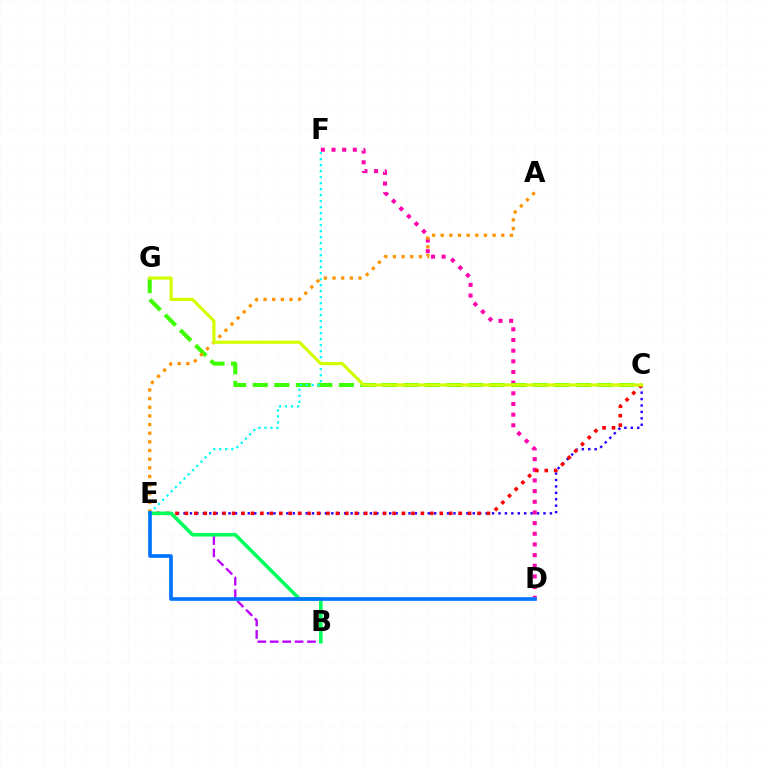{('C', 'E'): [{'color': '#2500ff', 'line_style': 'dotted', 'thickness': 1.75}, {'color': '#ff0000', 'line_style': 'dotted', 'thickness': 2.56}], ('D', 'F'): [{'color': '#ff00ac', 'line_style': 'dotted', 'thickness': 2.9}], ('C', 'G'): [{'color': '#3dff00', 'line_style': 'dashed', 'thickness': 2.93}, {'color': '#d1ff00', 'line_style': 'solid', 'thickness': 2.3}], ('B', 'E'): [{'color': '#b900ff', 'line_style': 'dashed', 'thickness': 1.69}, {'color': '#00ff5c', 'line_style': 'solid', 'thickness': 2.58}], ('A', 'E'): [{'color': '#ff9400', 'line_style': 'dotted', 'thickness': 2.35}], ('E', 'F'): [{'color': '#00fff6', 'line_style': 'dotted', 'thickness': 1.63}], ('D', 'E'): [{'color': '#0074ff', 'line_style': 'solid', 'thickness': 2.64}]}